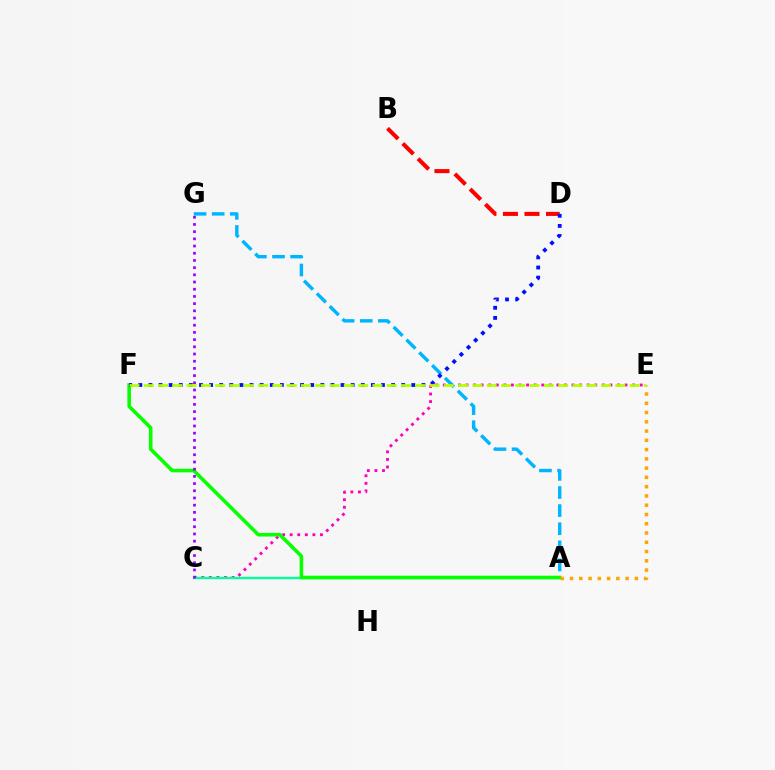{('C', 'E'): [{'color': '#ff00bd', 'line_style': 'dotted', 'thickness': 2.06}], ('A', 'G'): [{'color': '#00b5ff', 'line_style': 'dashed', 'thickness': 2.46}], ('A', 'C'): [{'color': '#00ff9d', 'line_style': 'solid', 'thickness': 1.69}], ('B', 'D'): [{'color': '#ff0000', 'line_style': 'dashed', 'thickness': 2.92}], ('A', 'F'): [{'color': '#08ff00', 'line_style': 'solid', 'thickness': 2.58}], ('A', 'E'): [{'color': '#ffa500', 'line_style': 'dotted', 'thickness': 2.52}], ('C', 'G'): [{'color': '#9b00ff', 'line_style': 'dotted', 'thickness': 1.96}], ('D', 'F'): [{'color': '#0010ff', 'line_style': 'dotted', 'thickness': 2.75}], ('E', 'F'): [{'color': '#b3ff00', 'line_style': 'dashed', 'thickness': 1.94}]}